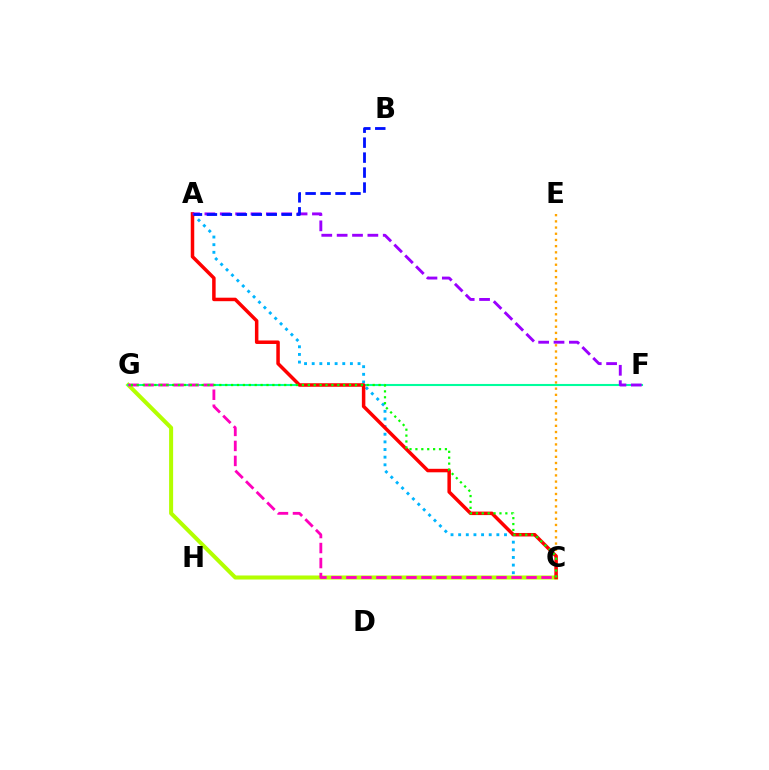{('A', 'C'): [{'color': '#00b5ff', 'line_style': 'dotted', 'thickness': 2.08}, {'color': '#ff0000', 'line_style': 'solid', 'thickness': 2.52}], ('C', 'G'): [{'color': '#b3ff00', 'line_style': 'solid', 'thickness': 2.9}, {'color': '#ff00bd', 'line_style': 'dashed', 'thickness': 2.04}, {'color': '#08ff00', 'line_style': 'dotted', 'thickness': 1.6}], ('C', 'E'): [{'color': '#ffa500', 'line_style': 'dotted', 'thickness': 1.68}], ('F', 'G'): [{'color': '#00ff9d', 'line_style': 'solid', 'thickness': 1.51}], ('A', 'F'): [{'color': '#9b00ff', 'line_style': 'dashed', 'thickness': 2.09}], ('A', 'B'): [{'color': '#0010ff', 'line_style': 'dashed', 'thickness': 2.03}]}